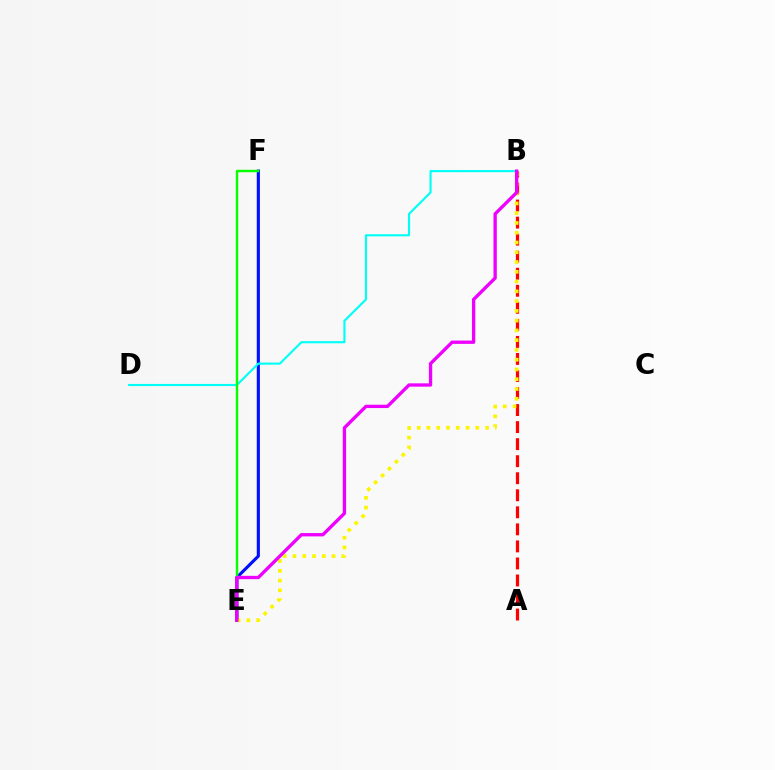{('E', 'F'): [{'color': '#0010ff', 'line_style': 'solid', 'thickness': 2.25}, {'color': '#08ff00', 'line_style': 'solid', 'thickness': 1.76}], ('B', 'D'): [{'color': '#00fff6', 'line_style': 'solid', 'thickness': 1.54}], ('A', 'B'): [{'color': '#ff0000', 'line_style': 'dashed', 'thickness': 2.32}], ('B', 'E'): [{'color': '#fcf500', 'line_style': 'dotted', 'thickness': 2.65}, {'color': '#ee00ff', 'line_style': 'solid', 'thickness': 2.39}]}